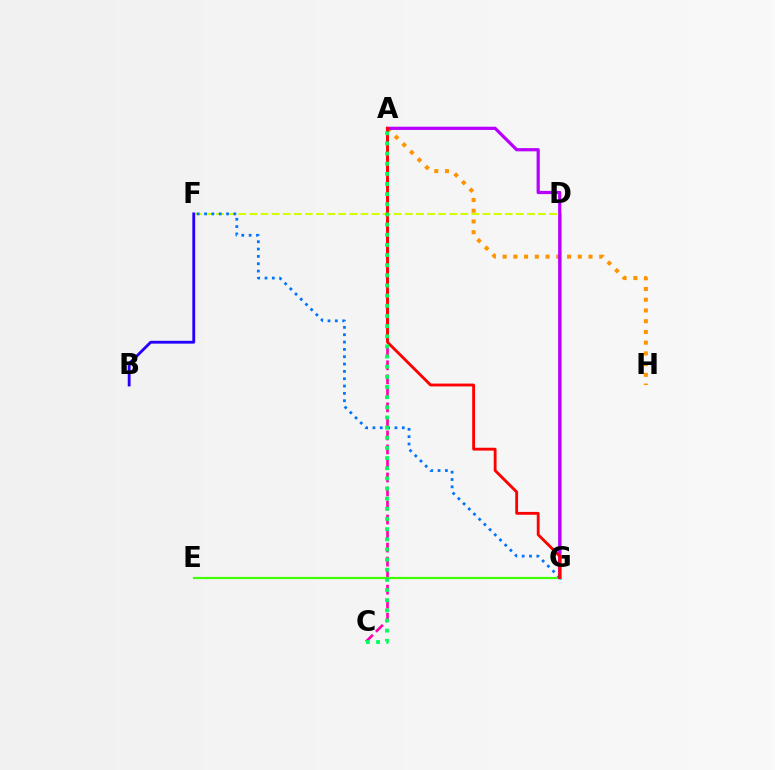{('A', 'C'): [{'color': '#ff00ac', 'line_style': 'dashed', 'thickness': 1.9}, {'color': '#00ff5c', 'line_style': 'dotted', 'thickness': 2.76}], ('D', 'G'): [{'color': '#00fff6', 'line_style': 'solid', 'thickness': 1.9}], ('A', 'H'): [{'color': '#ff9400', 'line_style': 'dotted', 'thickness': 2.92}], ('E', 'G'): [{'color': '#3dff00', 'line_style': 'solid', 'thickness': 1.57}], ('A', 'G'): [{'color': '#b900ff', 'line_style': 'solid', 'thickness': 2.31}, {'color': '#ff0000', 'line_style': 'solid', 'thickness': 2.05}], ('D', 'F'): [{'color': '#d1ff00', 'line_style': 'dashed', 'thickness': 1.51}], ('F', 'G'): [{'color': '#0074ff', 'line_style': 'dotted', 'thickness': 1.99}], ('B', 'F'): [{'color': '#2500ff', 'line_style': 'solid', 'thickness': 2.04}]}